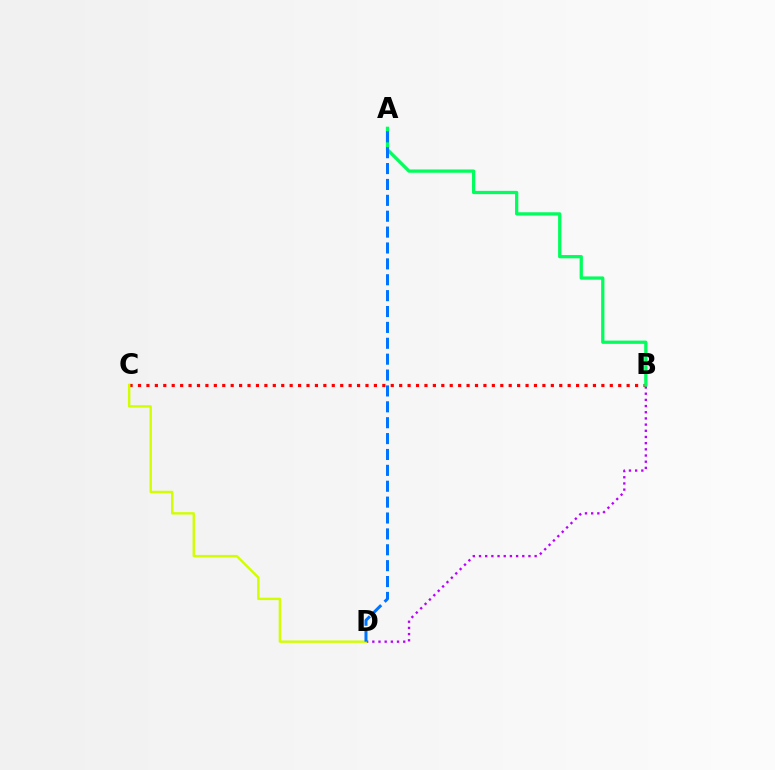{('B', 'C'): [{'color': '#ff0000', 'line_style': 'dotted', 'thickness': 2.29}], ('B', 'D'): [{'color': '#b900ff', 'line_style': 'dotted', 'thickness': 1.68}], ('C', 'D'): [{'color': '#d1ff00', 'line_style': 'solid', 'thickness': 1.73}], ('A', 'B'): [{'color': '#00ff5c', 'line_style': 'solid', 'thickness': 2.35}], ('A', 'D'): [{'color': '#0074ff', 'line_style': 'dashed', 'thickness': 2.16}]}